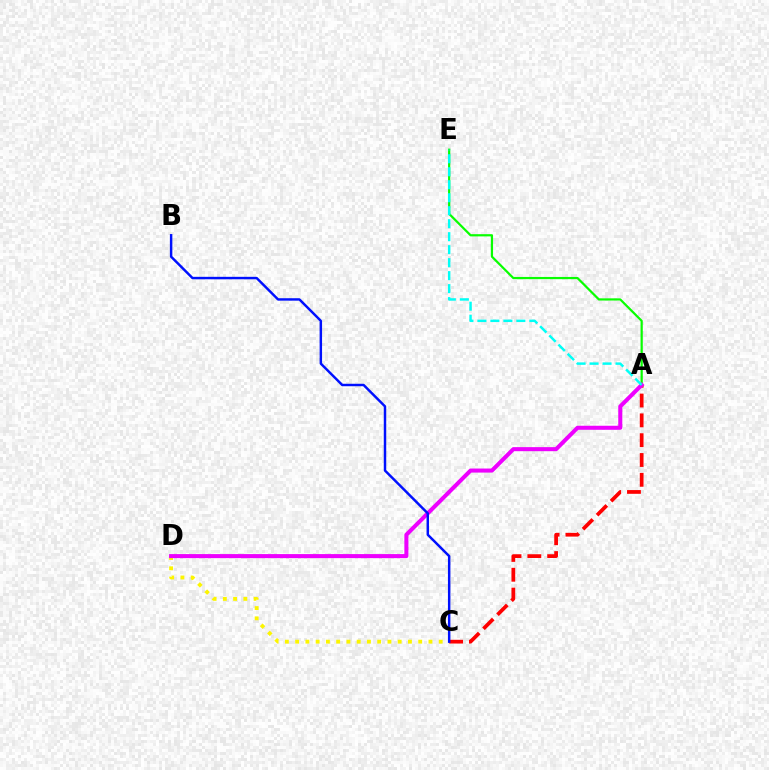{('A', 'E'): [{'color': '#08ff00', 'line_style': 'solid', 'thickness': 1.59}, {'color': '#00fff6', 'line_style': 'dashed', 'thickness': 1.76}], ('C', 'D'): [{'color': '#fcf500', 'line_style': 'dotted', 'thickness': 2.79}], ('A', 'C'): [{'color': '#ff0000', 'line_style': 'dashed', 'thickness': 2.69}], ('A', 'D'): [{'color': '#ee00ff', 'line_style': 'solid', 'thickness': 2.92}], ('B', 'C'): [{'color': '#0010ff', 'line_style': 'solid', 'thickness': 1.77}]}